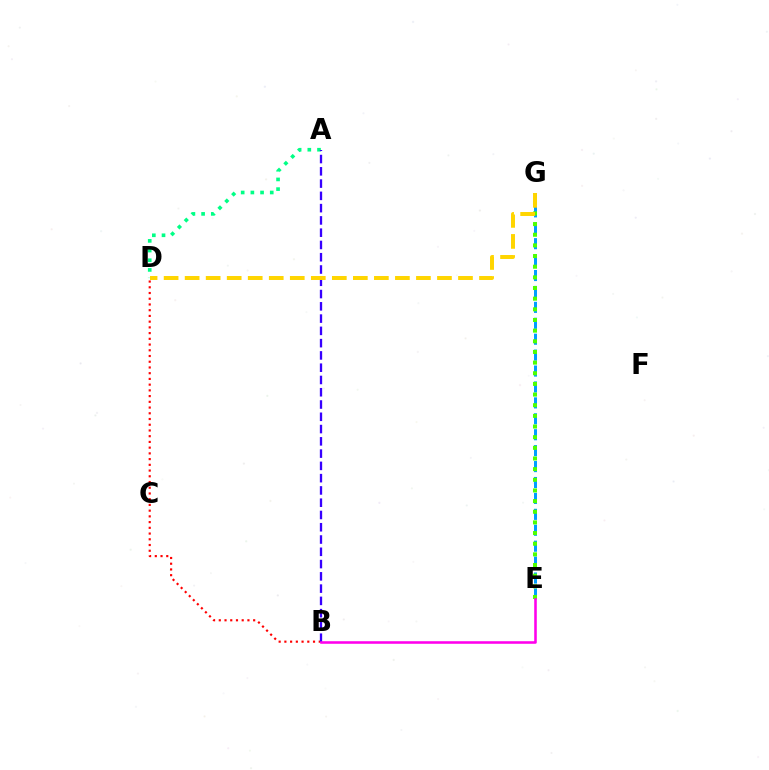{('A', 'D'): [{'color': '#00ff86', 'line_style': 'dotted', 'thickness': 2.63}], ('E', 'G'): [{'color': '#009eff', 'line_style': 'dashed', 'thickness': 2.16}, {'color': '#4fff00', 'line_style': 'dotted', 'thickness': 2.89}], ('B', 'D'): [{'color': '#ff0000', 'line_style': 'dotted', 'thickness': 1.56}], ('A', 'B'): [{'color': '#3700ff', 'line_style': 'dashed', 'thickness': 1.67}], ('B', 'E'): [{'color': '#ff00ed', 'line_style': 'solid', 'thickness': 1.85}], ('D', 'G'): [{'color': '#ffd500', 'line_style': 'dashed', 'thickness': 2.86}]}